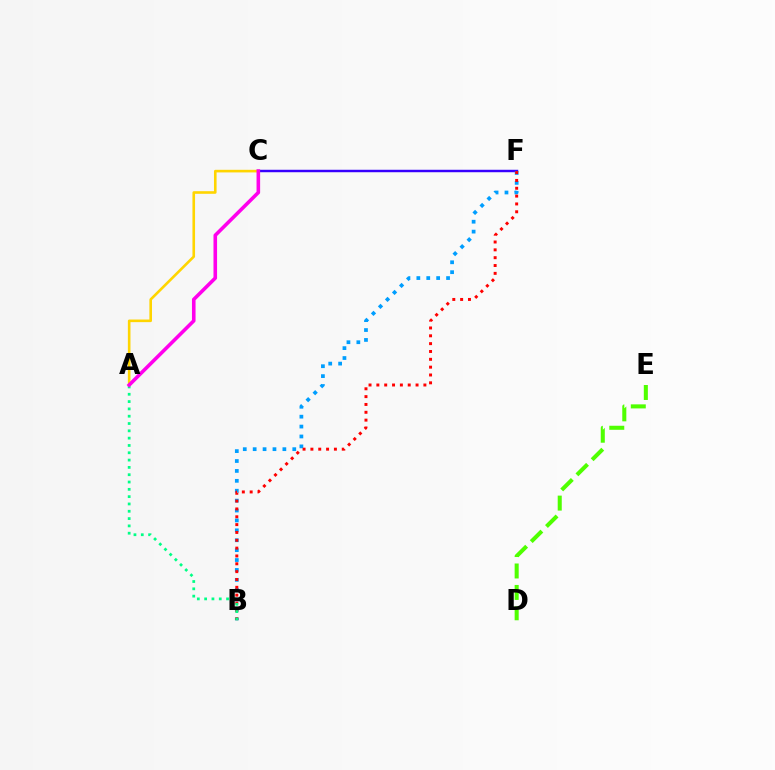{('C', 'F'): [{'color': '#3700ff', 'line_style': 'solid', 'thickness': 1.76}], ('B', 'F'): [{'color': '#009eff', 'line_style': 'dotted', 'thickness': 2.69}, {'color': '#ff0000', 'line_style': 'dotted', 'thickness': 2.13}], ('A', 'C'): [{'color': '#ffd500', 'line_style': 'solid', 'thickness': 1.88}, {'color': '#ff00ed', 'line_style': 'solid', 'thickness': 2.58}], ('A', 'B'): [{'color': '#00ff86', 'line_style': 'dotted', 'thickness': 1.99}], ('D', 'E'): [{'color': '#4fff00', 'line_style': 'dashed', 'thickness': 2.91}]}